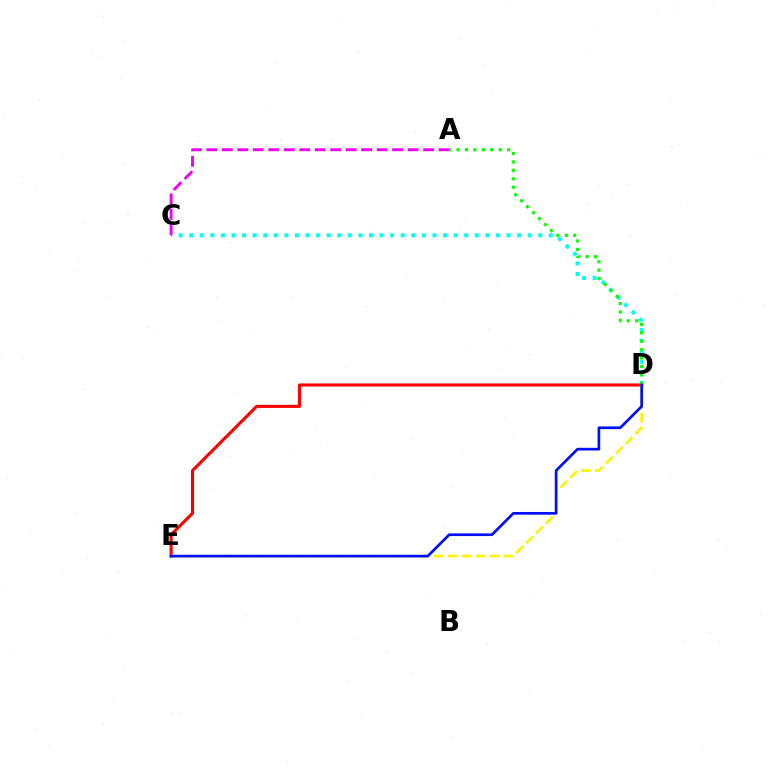{('D', 'E'): [{'color': '#ff0000', 'line_style': 'solid', 'thickness': 2.22}, {'color': '#fcf500', 'line_style': 'dashed', 'thickness': 1.89}, {'color': '#0010ff', 'line_style': 'solid', 'thickness': 1.94}], ('C', 'D'): [{'color': '#00fff6', 'line_style': 'dotted', 'thickness': 2.87}], ('A', 'C'): [{'color': '#ee00ff', 'line_style': 'dashed', 'thickness': 2.1}], ('A', 'D'): [{'color': '#08ff00', 'line_style': 'dotted', 'thickness': 2.29}]}